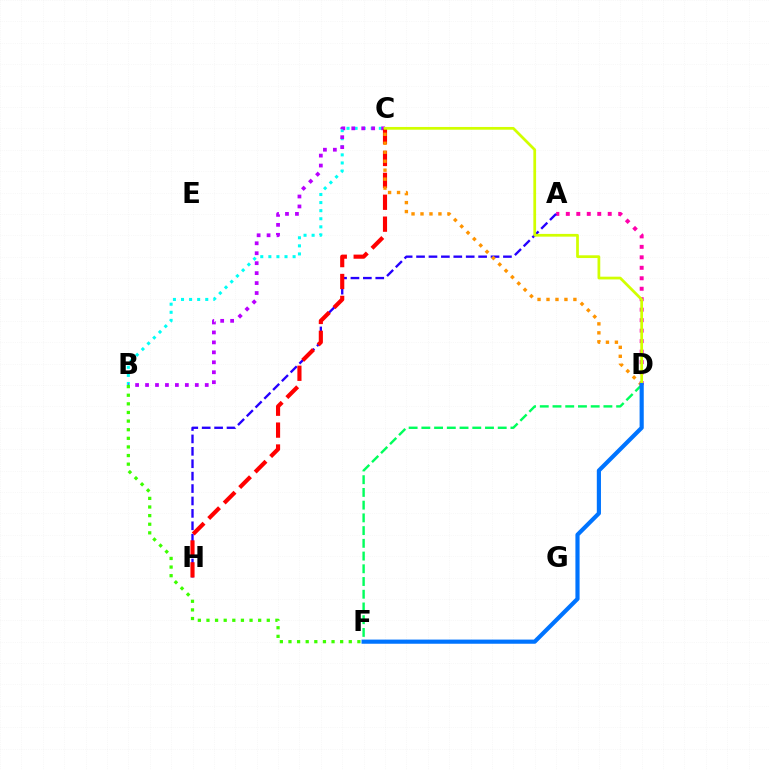{('A', 'D'): [{'color': '#ff00ac', 'line_style': 'dotted', 'thickness': 2.85}], ('B', 'C'): [{'color': '#00fff6', 'line_style': 'dotted', 'thickness': 2.2}, {'color': '#b900ff', 'line_style': 'dotted', 'thickness': 2.7}], ('D', 'F'): [{'color': '#00ff5c', 'line_style': 'dashed', 'thickness': 1.73}, {'color': '#0074ff', 'line_style': 'solid', 'thickness': 3.0}], ('A', 'H'): [{'color': '#2500ff', 'line_style': 'dashed', 'thickness': 1.69}], ('C', 'H'): [{'color': '#ff0000', 'line_style': 'dashed', 'thickness': 2.97}], ('B', 'F'): [{'color': '#3dff00', 'line_style': 'dotted', 'thickness': 2.34}], ('C', 'D'): [{'color': '#ff9400', 'line_style': 'dotted', 'thickness': 2.44}, {'color': '#d1ff00', 'line_style': 'solid', 'thickness': 1.98}]}